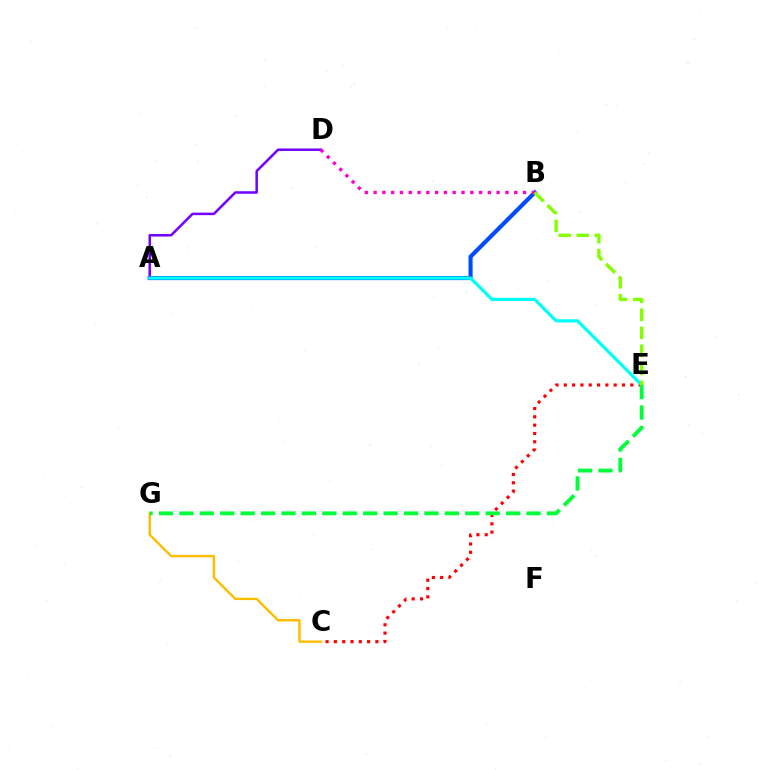{('A', 'B'): [{'color': '#004bff', 'line_style': 'solid', 'thickness': 2.97}], ('A', 'D'): [{'color': '#7200ff', 'line_style': 'solid', 'thickness': 1.8}], ('C', 'E'): [{'color': '#ff0000', 'line_style': 'dotted', 'thickness': 2.26}], ('C', 'G'): [{'color': '#ffbd00', 'line_style': 'solid', 'thickness': 1.74}], ('A', 'E'): [{'color': '#00fff6', 'line_style': 'solid', 'thickness': 2.29}], ('E', 'G'): [{'color': '#00ff39', 'line_style': 'dashed', 'thickness': 2.77}], ('B', 'D'): [{'color': '#ff00cf', 'line_style': 'dotted', 'thickness': 2.39}], ('B', 'E'): [{'color': '#84ff00', 'line_style': 'dashed', 'thickness': 2.44}]}